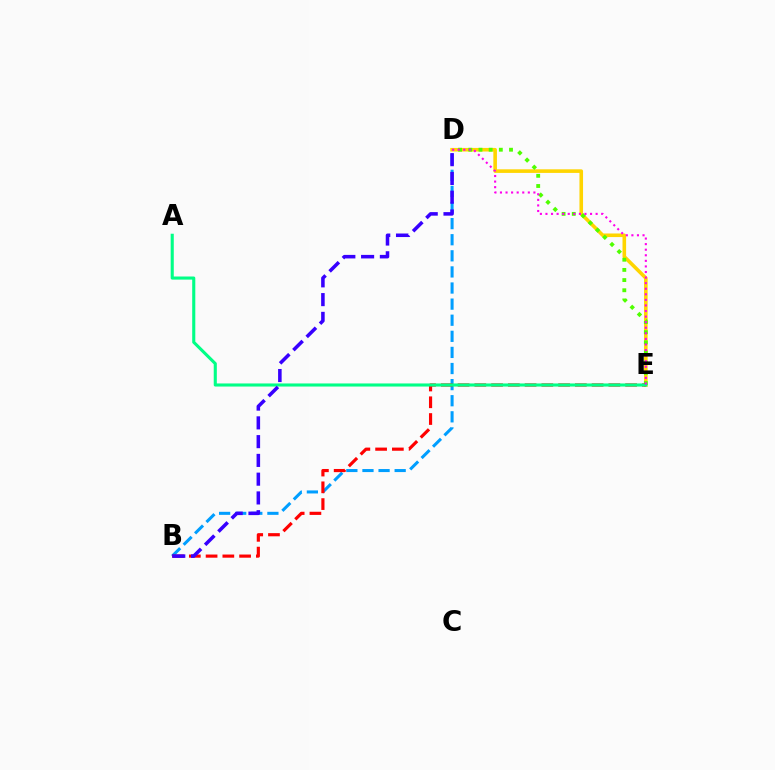{('D', 'E'): [{'color': '#ffd500', 'line_style': 'solid', 'thickness': 2.59}, {'color': '#4fff00', 'line_style': 'dotted', 'thickness': 2.77}, {'color': '#ff00ed', 'line_style': 'dotted', 'thickness': 1.51}], ('B', 'D'): [{'color': '#009eff', 'line_style': 'dashed', 'thickness': 2.19}, {'color': '#3700ff', 'line_style': 'dashed', 'thickness': 2.55}], ('B', 'E'): [{'color': '#ff0000', 'line_style': 'dashed', 'thickness': 2.28}], ('A', 'E'): [{'color': '#00ff86', 'line_style': 'solid', 'thickness': 2.23}]}